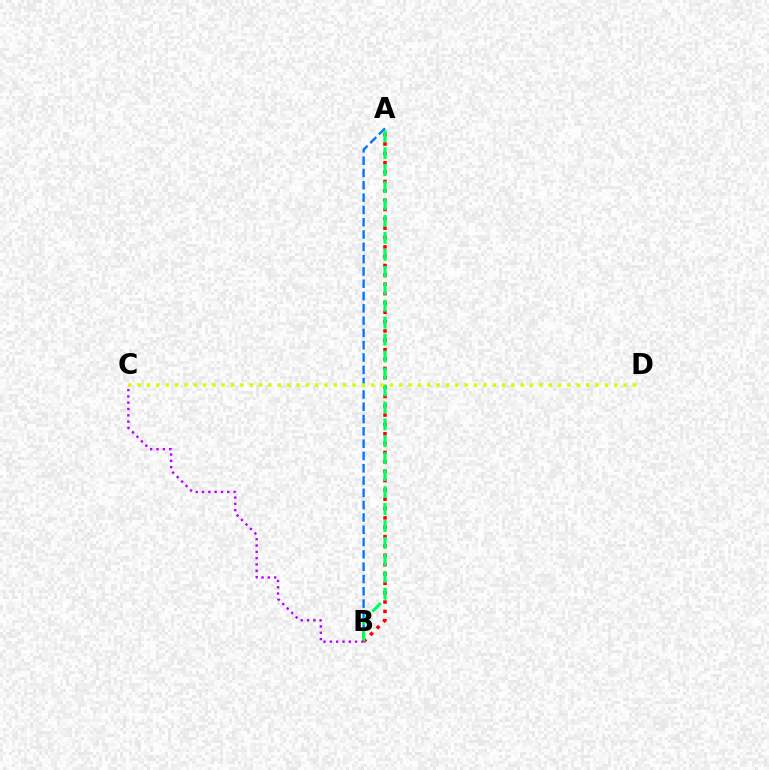{('A', 'B'): [{'color': '#ff0000', 'line_style': 'dotted', 'thickness': 2.54}, {'color': '#0074ff', 'line_style': 'dashed', 'thickness': 1.67}, {'color': '#00ff5c', 'line_style': 'dashed', 'thickness': 2.3}], ('C', 'D'): [{'color': '#d1ff00', 'line_style': 'dotted', 'thickness': 2.54}], ('B', 'C'): [{'color': '#b900ff', 'line_style': 'dotted', 'thickness': 1.72}]}